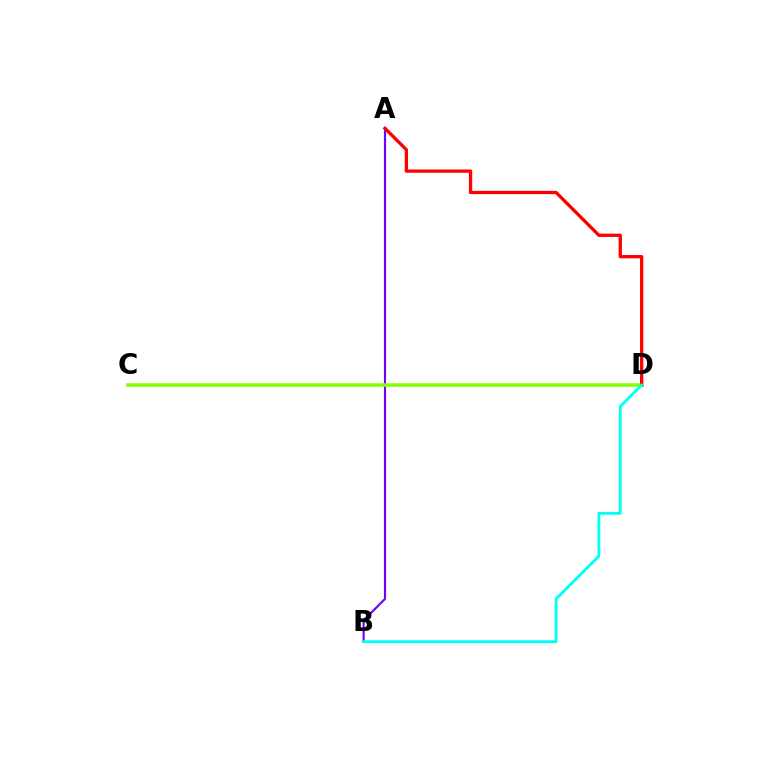{('A', 'B'): [{'color': '#7200ff', 'line_style': 'solid', 'thickness': 1.55}], ('C', 'D'): [{'color': '#84ff00', 'line_style': 'solid', 'thickness': 2.54}], ('A', 'D'): [{'color': '#ff0000', 'line_style': 'solid', 'thickness': 2.38}], ('B', 'D'): [{'color': '#00fff6', 'line_style': 'solid', 'thickness': 2.04}]}